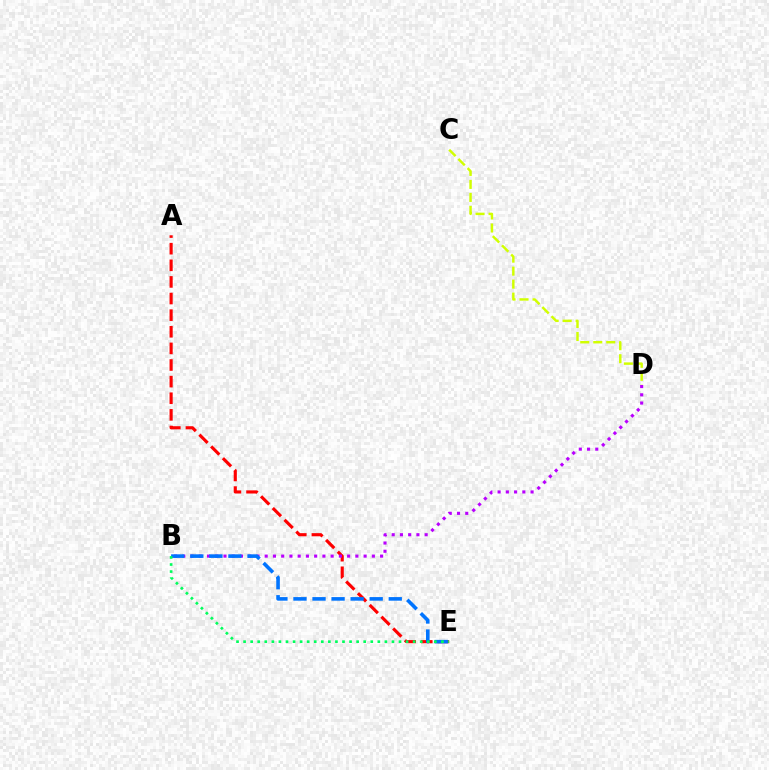{('A', 'E'): [{'color': '#ff0000', 'line_style': 'dashed', 'thickness': 2.26}], ('C', 'D'): [{'color': '#d1ff00', 'line_style': 'dashed', 'thickness': 1.77}], ('B', 'D'): [{'color': '#b900ff', 'line_style': 'dotted', 'thickness': 2.24}], ('B', 'E'): [{'color': '#0074ff', 'line_style': 'dashed', 'thickness': 2.59}, {'color': '#00ff5c', 'line_style': 'dotted', 'thickness': 1.92}]}